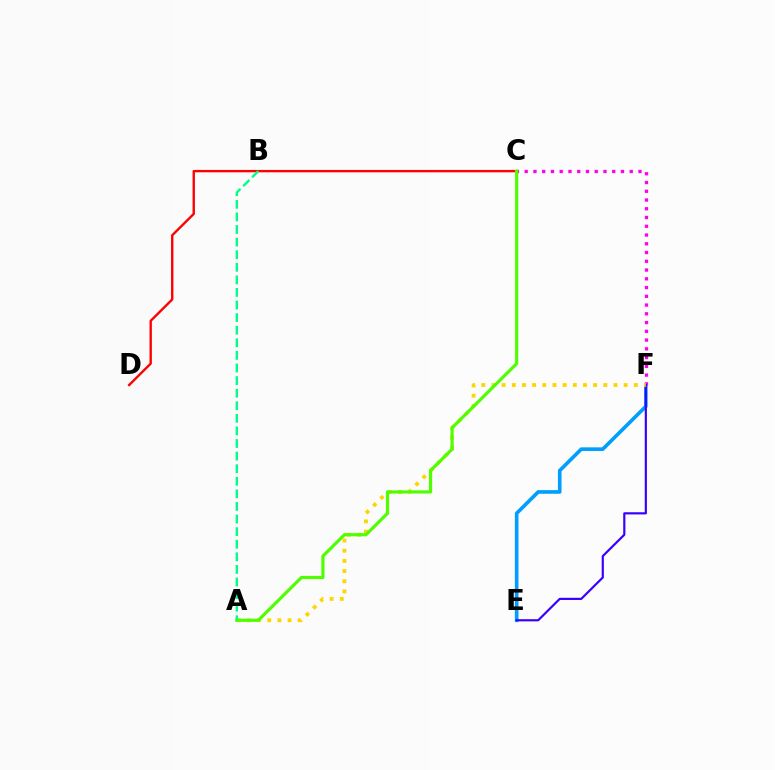{('E', 'F'): [{'color': '#009eff', 'line_style': 'solid', 'thickness': 2.62}, {'color': '#3700ff', 'line_style': 'solid', 'thickness': 1.57}], ('C', 'F'): [{'color': '#ff00ed', 'line_style': 'dotted', 'thickness': 2.38}], ('A', 'F'): [{'color': '#ffd500', 'line_style': 'dotted', 'thickness': 2.76}], ('C', 'D'): [{'color': '#ff0000', 'line_style': 'solid', 'thickness': 1.7}], ('A', 'C'): [{'color': '#4fff00', 'line_style': 'solid', 'thickness': 2.29}], ('A', 'B'): [{'color': '#00ff86', 'line_style': 'dashed', 'thickness': 1.71}]}